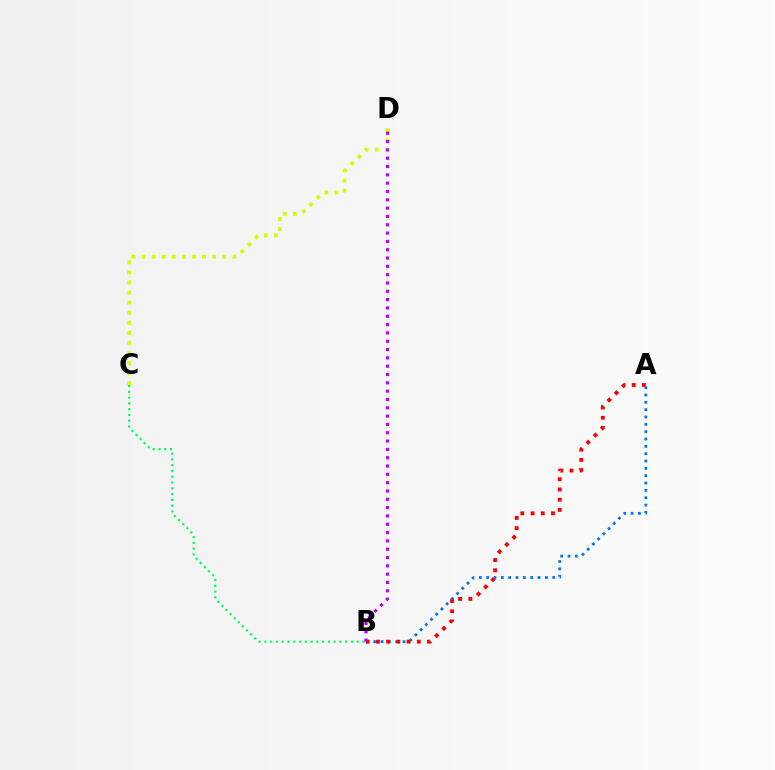{('C', 'D'): [{'color': '#d1ff00', 'line_style': 'dotted', 'thickness': 2.74}], ('A', 'B'): [{'color': '#0074ff', 'line_style': 'dotted', 'thickness': 1.99}, {'color': '#ff0000', 'line_style': 'dotted', 'thickness': 2.78}], ('B', 'C'): [{'color': '#00ff5c', 'line_style': 'dotted', 'thickness': 1.57}], ('B', 'D'): [{'color': '#b900ff', 'line_style': 'dotted', 'thickness': 2.26}]}